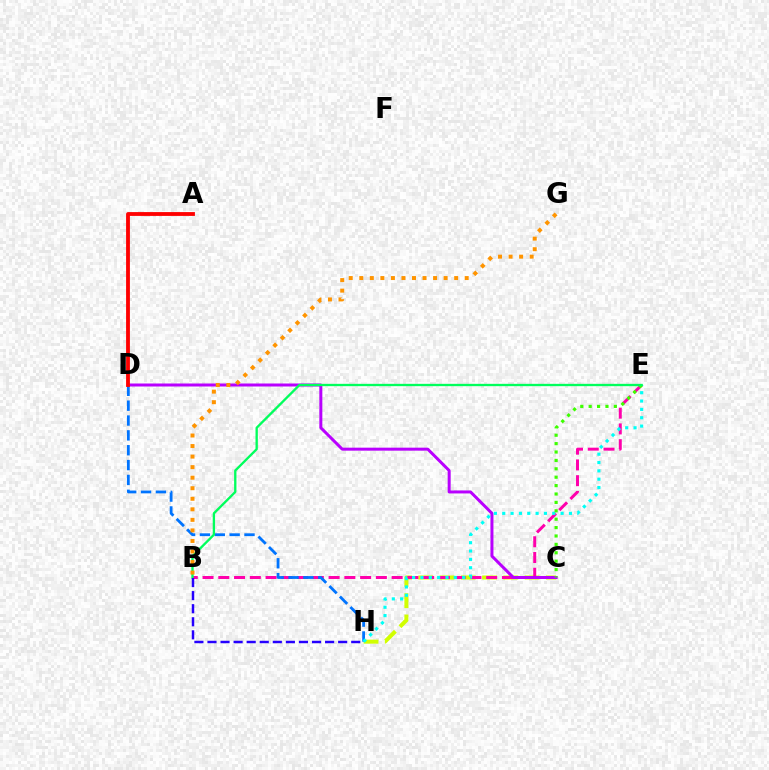{('C', 'H'): [{'color': '#d1ff00', 'line_style': 'dashed', 'thickness': 2.89}], ('B', 'E'): [{'color': '#ff00ac', 'line_style': 'dashed', 'thickness': 2.14}, {'color': '#00ff5c', 'line_style': 'solid', 'thickness': 1.68}], ('C', 'D'): [{'color': '#b900ff', 'line_style': 'solid', 'thickness': 2.16}], ('D', 'H'): [{'color': '#0074ff', 'line_style': 'dashed', 'thickness': 2.02}], ('E', 'H'): [{'color': '#00fff6', 'line_style': 'dotted', 'thickness': 2.27}], ('A', 'D'): [{'color': '#ff0000', 'line_style': 'solid', 'thickness': 2.75}], ('C', 'E'): [{'color': '#3dff00', 'line_style': 'dotted', 'thickness': 2.28}], ('B', 'G'): [{'color': '#ff9400', 'line_style': 'dotted', 'thickness': 2.86}], ('B', 'H'): [{'color': '#2500ff', 'line_style': 'dashed', 'thickness': 1.78}]}